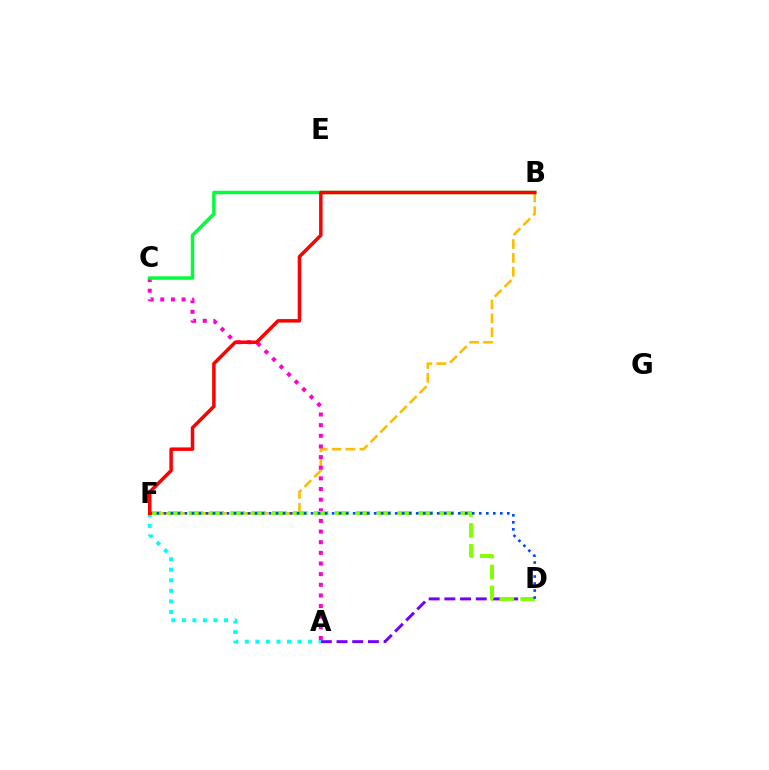{('A', 'D'): [{'color': '#7200ff', 'line_style': 'dashed', 'thickness': 2.13}], ('B', 'F'): [{'color': '#ffbd00', 'line_style': 'dashed', 'thickness': 1.89}, {'color': '#ff0000', 'line_style': 'solid', 'thickness': 2.51}], ('A', 'F'): [{'color': '#00fff6', 'line_style': 'dotted', 'thickness': 2.87}], ('A', 'C'): [{'color': '#ff00cf', 'line_style': 'dotted', 'thickness': 2.89}], ('B', 'C'): [{'color': '#00ff39', 'line_style': 'solid', 'thickness': 2.49}], ('D', 'F'): [{'color': '#84ff00', 'line_style': 'dashed', 'thickness': 2.84}, {'color': '#004bff', 'line_style': 'dotted', 'thickness': 1.9}]}